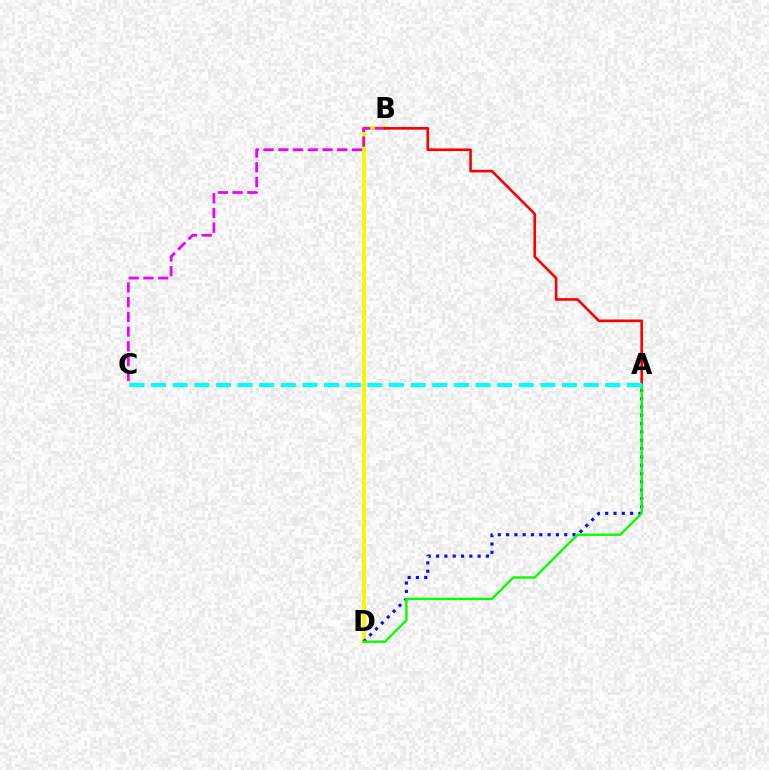{('B', 'D'): [{'color': '#fcf500', 'line_style': 'solid', 'thickness': 2.84}], ('B', 'C'): [{'color': '#ee00ff', 'line_style': 'dashed', 'thickness': 2.0}], ('A', 'B'): [{'color': '#ff0000', 'line_style': 'solid', 'thickness': 1.9}], ('A', 'D'): [{'color': '#0010ff', 'line_style': 'dotted', 'thickness': 2.26}, {'color': '#08ff00', 'line_style': 'solid', 'thickness': 1.73}], ('A', 'C'): [{'color': '#00fff6', 'line_style': 'dashed', 'thickness': 2.94}]}